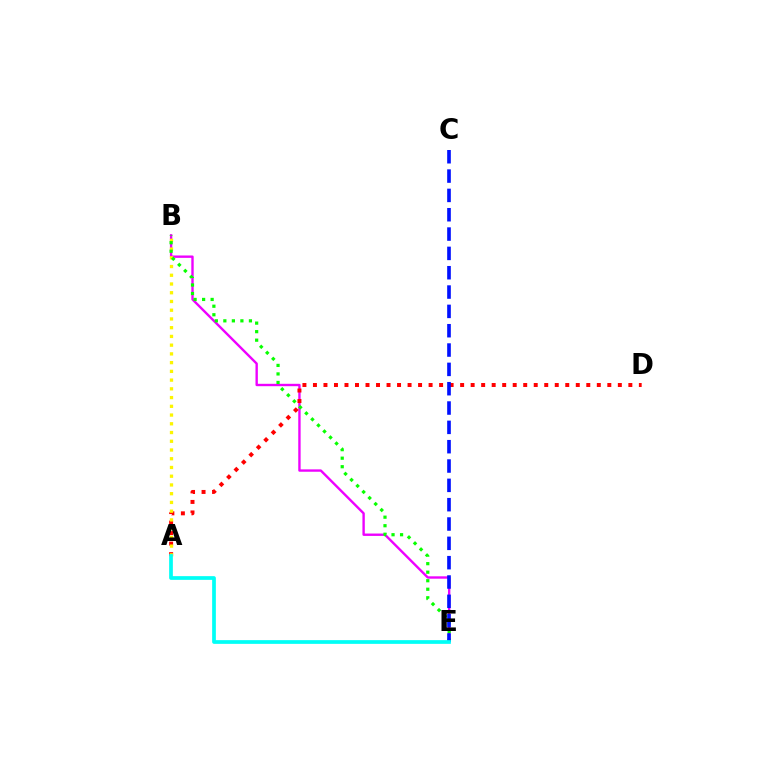{('B', 'E'): [{'color': '#ee00ff', 'line_style': 'solid', 'thickness': 1.71}, {'color': '#08ff00', 'line_style': 'dotted', 'thickness': 2.32}], ('A', 'D'): [{'color': '#ff0000', 'line_style': 'dotted', 'thickness': 2.86}], ('A', 'B'): [{'color': '#fcf500', 'line_style': 'dotted', 'thickness': 2.37}], ('C', 'E'): [{'color': '#0010ff', 'line_style': 'dashed', 'thickness': 2.63}], ('A', 'E'): [{'color': '#00fff6', 'line_style': 'solid', 'thickness': 2.68}]}